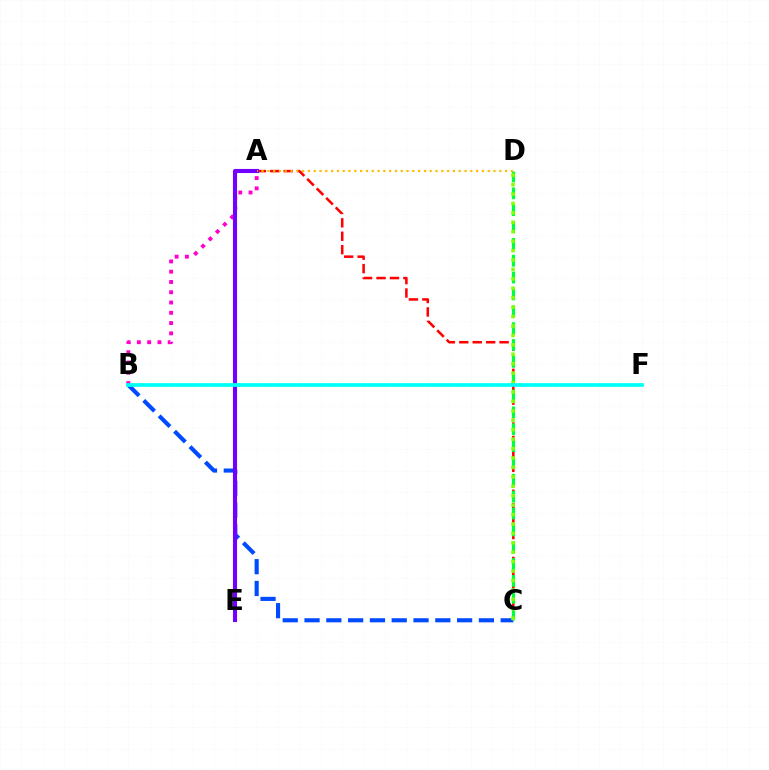{('A', 'B'): [{'color': '#ff00cf', 'line_style': 'dotted', 'thickness': 2.79}], ('B', 'C'): [{'color': '#004bff', 'line_style': 'dashed', 'thickness': 2.96}], ('A', 'C'): [{'color': '#ff0000', 'line_style': 'dashed', 'thickness': 1.83}], ('A', 'E'): [{'color': '#7200ff', 'line_style': 'solid', 'thickness': 2.95}], ('C', 'D'): [{'color': '#00ff39', 'line_style': 'dashed', 'thickness': 2.29}, {'color': '#84ff00', 'line_style': 'dotted', 'thickness': 2.56}], ('A', 'D'): [{'color': '#ffbd00', 'line_style': 'dotted', 'thickness': 1.58}], ('B', 'F'): [{'color': '#00fff6', 'line_style': 'solid', 'thickness': 2.68}]}